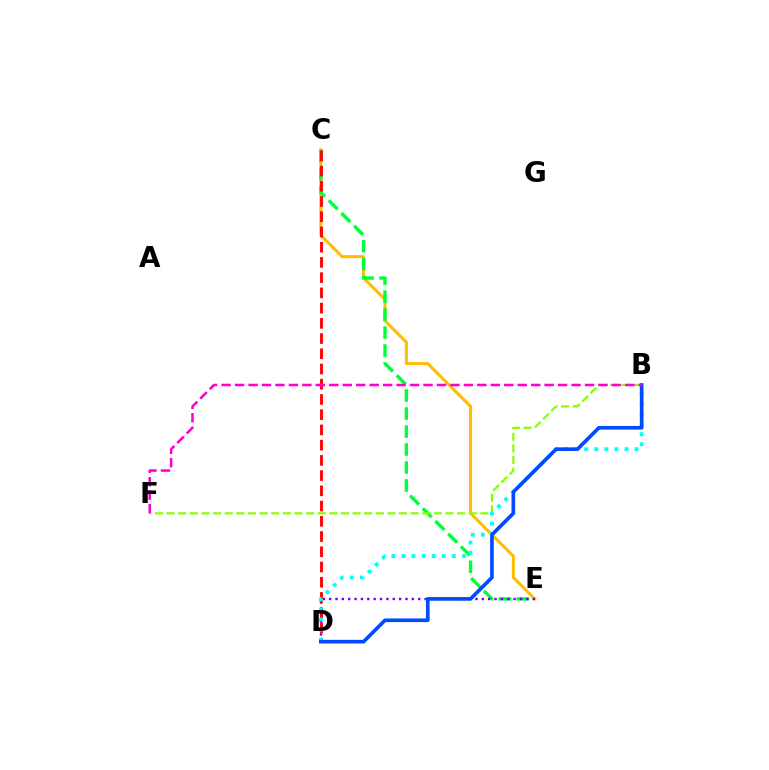{('C', 'E'): [{'color': '#ffbd00', 'line_style': 'solid', 'thickness': 2.17}, {'color': '#00ff39', 'line_style': 'dashed', 'thickness': 2.44}], ('D', 'E'): [{'color': '#7200ff', 'line_style': 'dotted', 'thickness': 1.73}], ('B', 'F'): [{'color': '#84ff00', 'line_style': 'dashed', 'thickness': 1.58}, {'color': '#ff00cf', 'line_style': 'dashed', 'thickness': 1.83}], ('C', 'D'): [{'color': '#ff0000', 'line_style': 'dashed', 'thickness': 2.07}], ('B', 'D'): [{'color': '#00fff6', 'line_style': 'dotted', 'thickness': 2.74}, {'color': '#004bff', 'line_style': 'solid', 'thickness': 2.63}]}